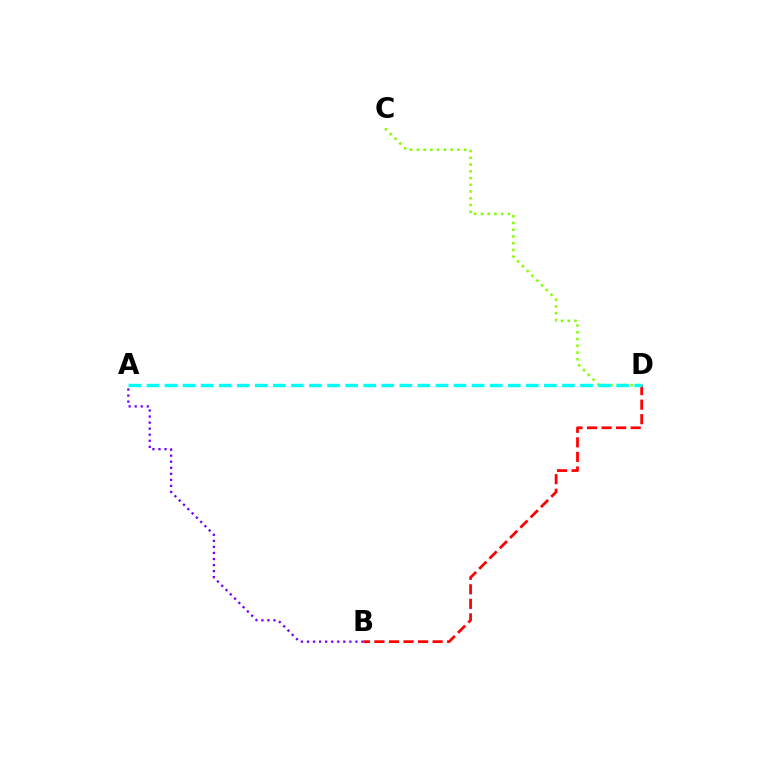{('C', 'D'): [{'color': '#84ff00', 'line_style': 'dotted', 'thickness': 1.83}], ('B', 'D'): [{'color': '#ff0000', 'line_style': 'dashed', 'thickness': 1.98}], ('A', 'D'): [{'color': '#00fff6', 'line_style': 'dashed', 'thickness': 2.45}], ('A', 'B'): [{'color': '#7200ff', 'line_style': 'dotted', 'thickness': 1.64}]}